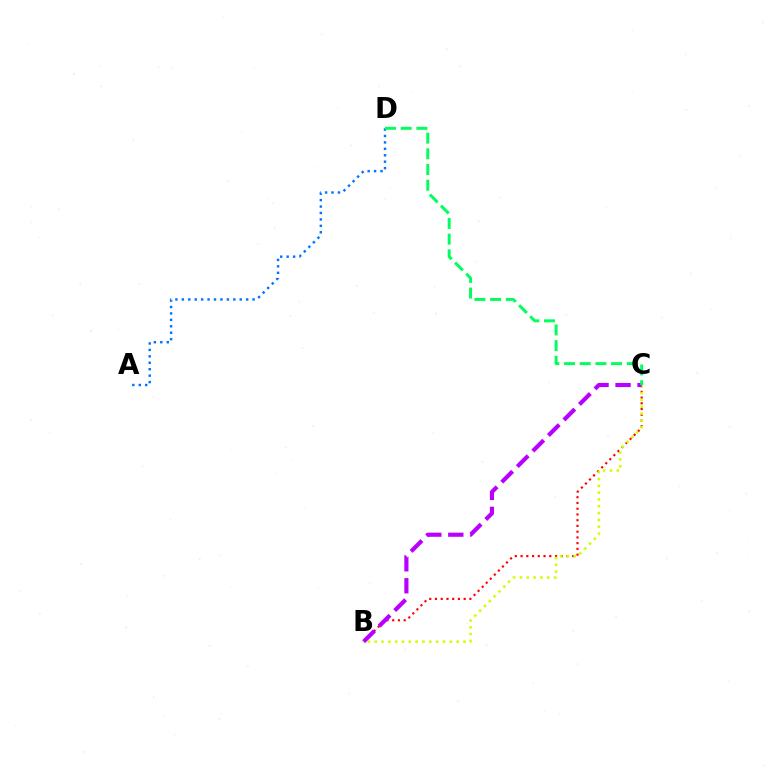{('B', 'C'): [{'color': '#ff0000', 'line_style': 'dotted', 'thickness': 1.56}, {'color': '#d1ff00', 'line_style': 'dotted', 'thickness': 1.86}, {'color': '#b900ff', 'line_style': 'dashed', 'thickness': 2.99}], ('A', 'D'): [{'color': '#0074ff', 'line_style': 'dotted', 'thickness': 1.75}], ('C', 'D'): [{'color': '#00ff5c', 'line_style': 'dashed', 'thickness': 2.13}]}